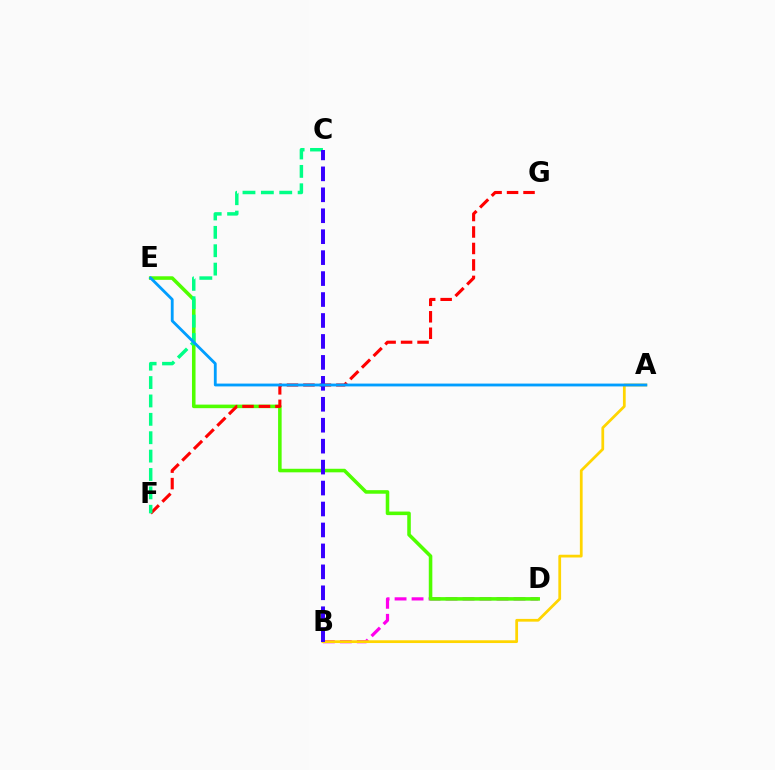{('B', 'D'): [{'color': '#ff00ed', 'line_style': 'dashed', 'thickness': 2.31}], ('A', 'B'): [{'color': '#ffd500', 'line_style': 'solid', 'thickness': 1.98}], ('D', 'E'): [{'color': '#4fff00', 'line_style': 'solid', 'thickness': 2.56}], ('F', 'G'): [{'color': '#ff0000', 'line_style': 'dashed', 'thickness': 2.24}], ('C', 'F'): [{'color': '#00ff86', 'line_style': 'dashed', 'thickness': 2.5}], ('B', 'C'): [{'color': '#3700ff', 'line_style': 'dashed', 'thickness': 2.85}], ('A', 'E'): [{'color': '#009eff', 'line_style': 'solid', 'thickness': 2.04}]}